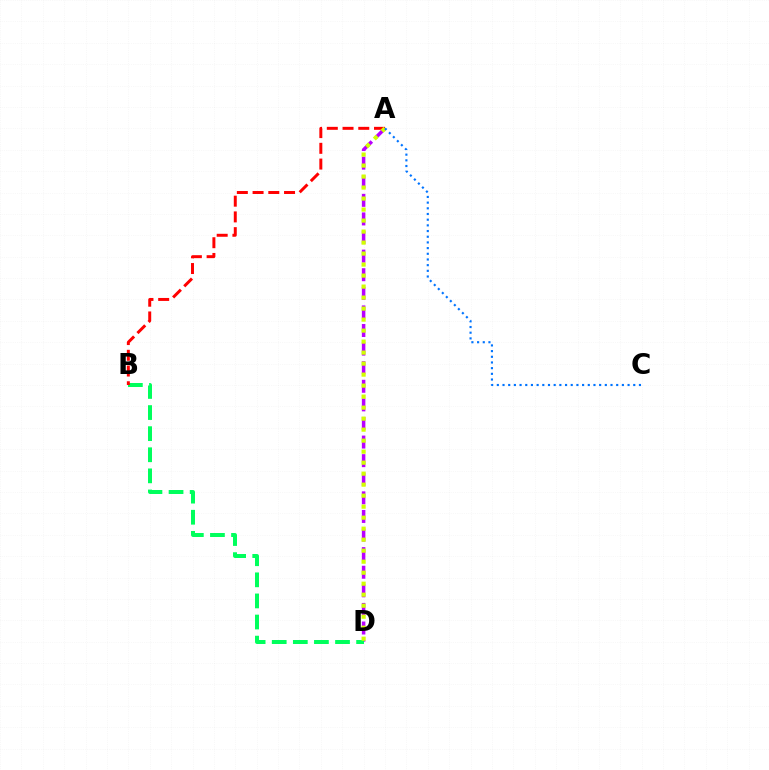{('A', 'D'): [{'color': '#b900ff', 'line_style': 'dashed', 'thickness': 2.53}, {'color': '#d1ff00', 'line_style': 'dotted', 'thickness': 2.99}], ('B', 'D'): [{'color': '#00ff5c', 'line_style': 'dashed', 'thickness': 2.87}], ('A', 'B'): [{'color': '#ff0000', 'line_style': 'dashed', 'thickness': 2.14}], ('A', 'C'): [{'color': '#0074ff', 'line_style': 'dotted', 'thickness': 1.54}]}